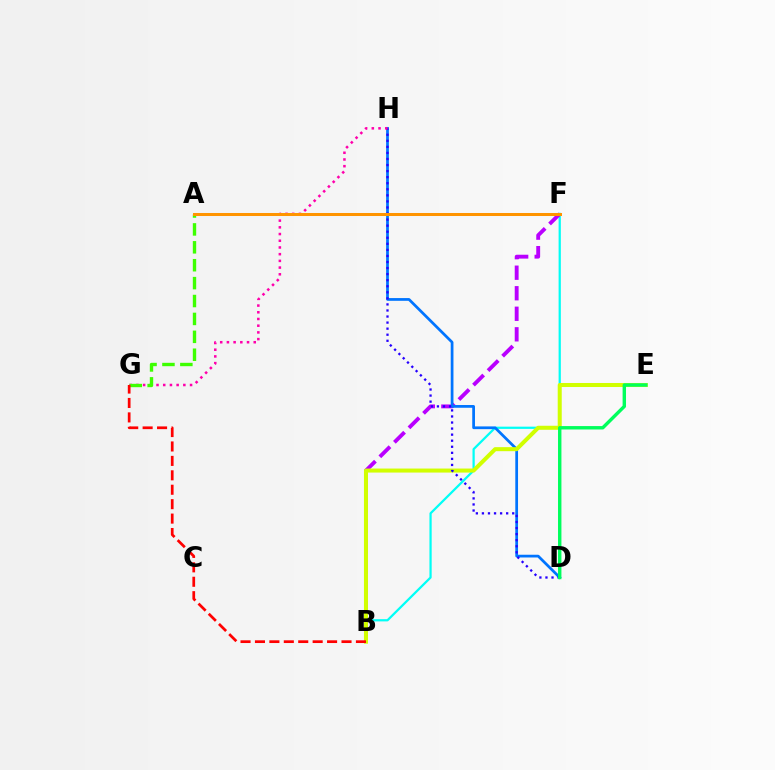{('B', 'F'): [{'color': '#00fff6', 'line_style': 'solid', 'thickness': 1.61}, {'color': '#b900ff', 'line_style': 'dashed', 'thickness': 2.79}], ('D', 'H'): [{'color': '#0074ff', 'line_style': 'solid', 'thickness': 1.97}, {'color': '#2500ff', 'line_style': 'dotted', 'thickness': 1.65}], ('B', 'E'): [{'color': '#d1ff00', 'line_style': 'solid', 'thickness': 2.9}], ('G', 'H'): [{'color': '#ff00ac', 'line_style': 'dotted', 'thickness': 1.82}], ('A', 'G'): [{'color': '#3dff00', 'line_style': 'dashed', 'thickness': 2.43}], ('D', 'E'): [{'color': '#00ff5c', 'line_style': 'solid', 'thickness': 2.45}], ('A', 'F'): [{'color': '#ff9400', 'line_style': 'solid', 'thickness': 2.17}], ('B', 'G'): [{'color': '#ff0000', 'line_style': 'dashed', 'thickness': 1.96}]}